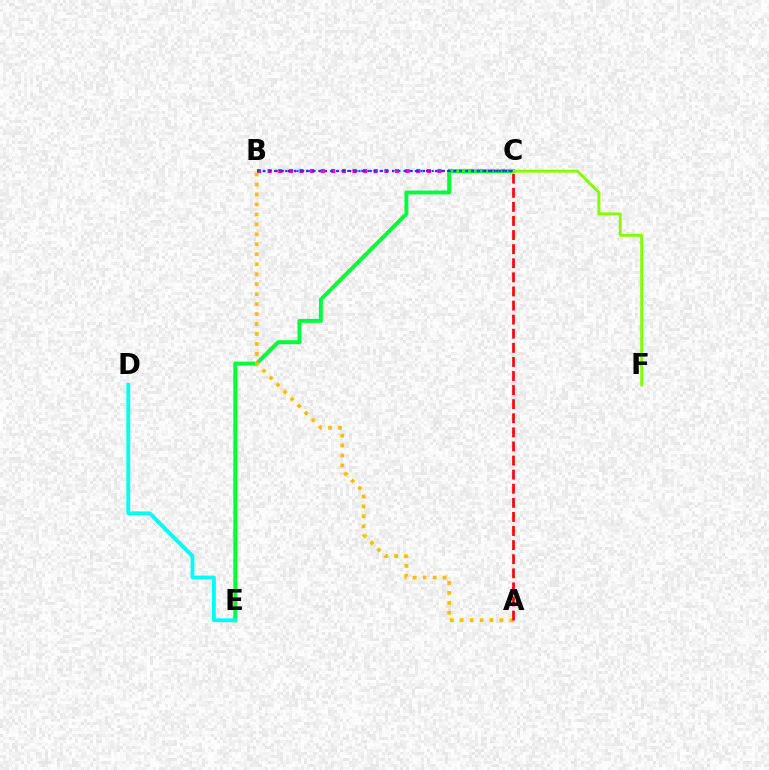{('B', 'C'): [{'color': '#ff00cf', 'line_style': 'dotted', 'thickness': 2.88}, {'color': '#7200ff', 'line_style': 'dotted', 'thickness': 1.67}, {'color': '#004bff', 'line_style': 'dotted', 'thickness': 1.53}], ('C', 'E'): [{'color': '#00ff39', 'line_style': 'solid', 'thickness': 2.82}], ('C', 'F'): [{'color': '#84ff00', 'line_style': 'solid', 'thickness': 2.09}], ('D', 'E'): [{'color': '#00fff6', 'line_style': 'solid', 'thickness': 2.75}], ('A', 'B'): [{'color': '#ffbd00', 'line_style': 'dotted', 'thickness': 2.71}], ('A', 'C'): [{'color': '#ff0000', 'line_style': 'dashed', 'thickness': 1.91}]}